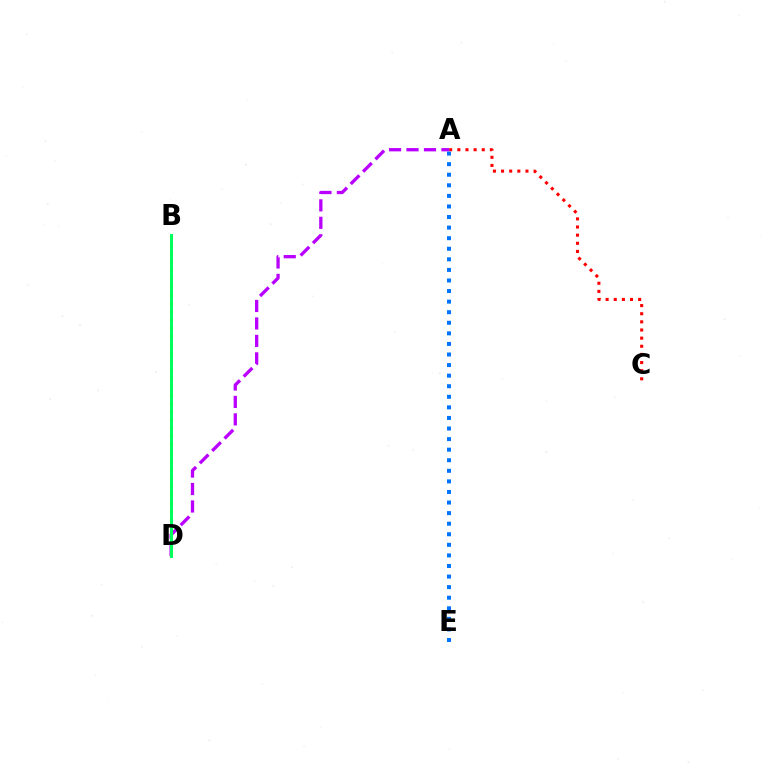{('A', 'C'): [{'color': '#ff0000', 'line_style': 'dotted', 'thickness': 2.21}], ('B', 'D'): [{'color': '#d1ff00', 'line_style': 'dotted', 'thickness': 2.26}, {'color': '#00ff5c', 'line_style': 'solid', 'thickness': 2.16}], ('A', 'D'): [{'color': '#b900ff', 'line_style': 'dashed', 'thickness': 2.37}], ('A', 'E'): [{'color': '#0074ff', 'line_style': 'dotted', 'thickness': 2.87}]}